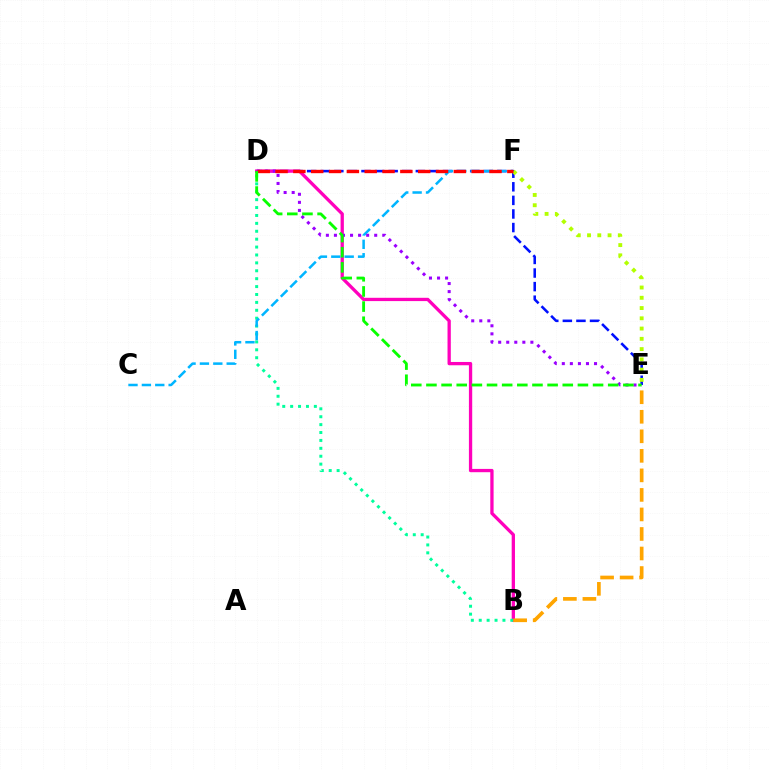{('D', 'E'): [{'color': '#0010ff', 'line_style': 'dashed', 'thickness': 1.85}, {'color': '#9b00ff', 'line_style': 'dotted', 'thickness': 2.19}, {'color': '#08ff00', 'line_style': 'dashed', 'thickness': 2.06}], ('B', 'D'): [{'color': '#ff00bd', 'line_style': 'solid', 'thickness': 2.37}, {'color': '#00ff9d', 'line_style': 'dotted', 'thickness': 2.15}], ('C', 'F'): [{'color': '#00b5ff', 'line_style': 'dashed', 'thickness': 1.82}], ('B', 'E'): [{'color': '#ffa500', 'line_style': 'dashed', 'thickness': 2.65}], ('E', 'F'): [{'color': '#b3ff00', 'line_style': 'dotted', 'thickness': 2.79}], ('D', 'F'): [{'color': '#ff0000', 'line_style': 'dashed', 'thickness': 2.42}]}